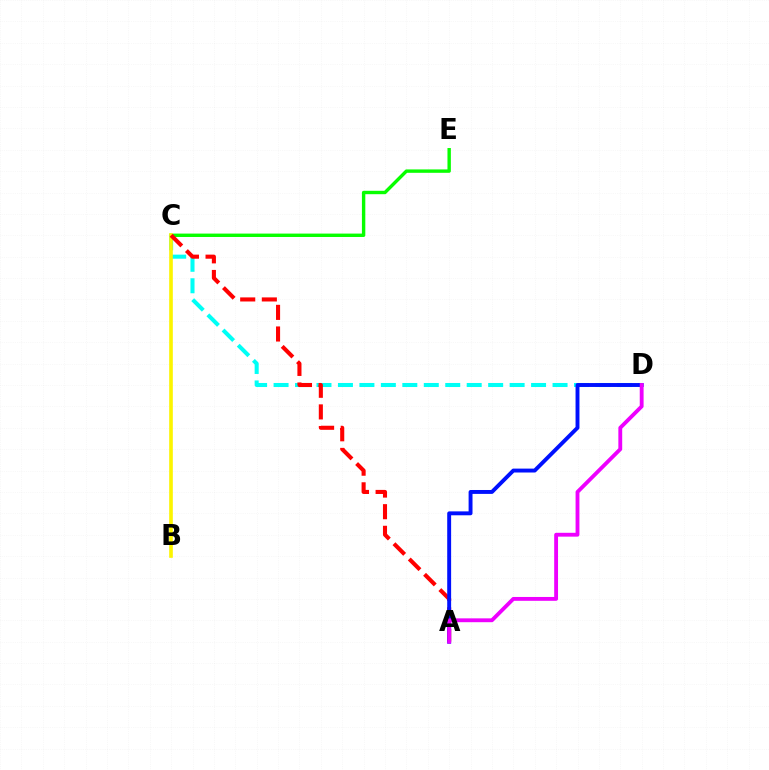{('C', 'E'): [{'color': '#08ff00', 'line_style': 'solid', 'thickness': 2.44}], ('C', 'D'): [{'color': '#00fff6', 'line_style': 'dashed', 'thickness': 2.92}], ('B', 'C'): [{'color': '#fcf500', 'line_style': 'solid', 'thickness': 2.62}], ('A', 'C'): [{'color': '#ff0000', 'line_style': 'dashed', 'thickness': 2.94}], ('A', 'D'): [{'color': '#0010ff', 'line_style': 'solid', 'thickness': 2.81}, {'color': '#ee00ff', 'line_style': 'solid', 'thickness': 2.77}]}